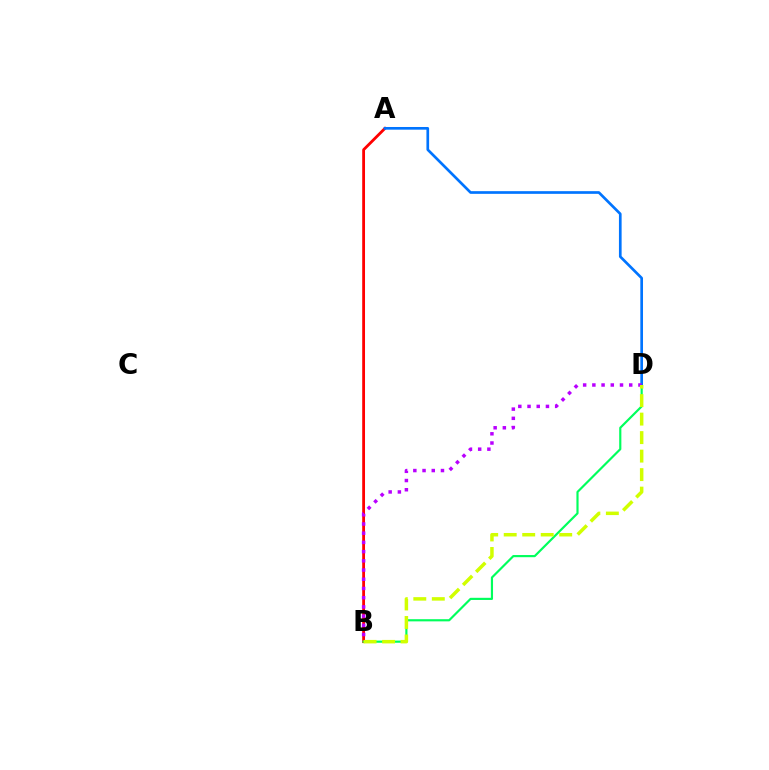{('A', 'B'): [{'color': '#ff0000', 'line_style': 'solid', 'thickness': 2.02}], ('B', 'D'): [{'color': '#00ff5c', 'line_style': 'solid', 'thickness': 1.56}, {'color': '#b900ff', 'line_style': 'dotted', 'thickness': 2.5}, {'color': '#d1ff00', 'line_style': 'dashed', 'thickness': 2.51}], ('A', 'D'): [{'color': '#0074ff', 'line_style': 'solid', 'thickness': 1.93}]}